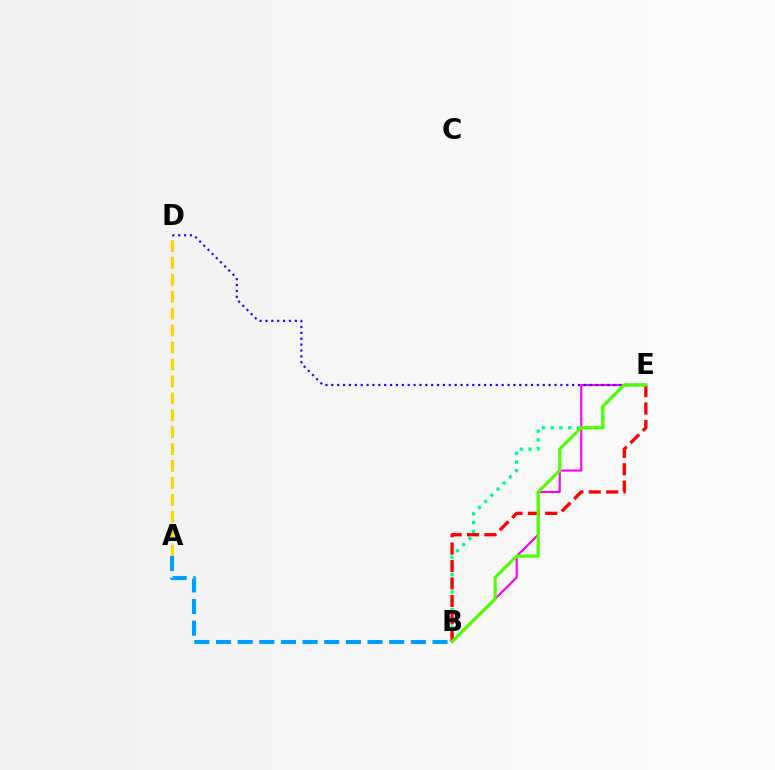{('A', 'D'): [{'color': '#ffd500', 'line_style': 'dashed', 'thickness': 2.3}], ('B', 'E'): [{'color': '#ff00ed', 'line_style': 'solid', 'thickness': 1.56}, {'color': '#00ff86', 'line_style': 'dotted', 'thickness': 2.37}, {'color': '#ff0000', 'line_style': 'dashed', 'thickness': 2.37}, {'color': '#4fff00', 'line_style': 'solid', 'thickness': 2.26}], ('D', 'E'): [{'color': '#3700ff', 'line_style': 'dotted', 'thickness': 1.6}], ('A', 'B'): [{'color': '#009eff', 'line_style': 'dashed', 'thickness': 2.94}]}